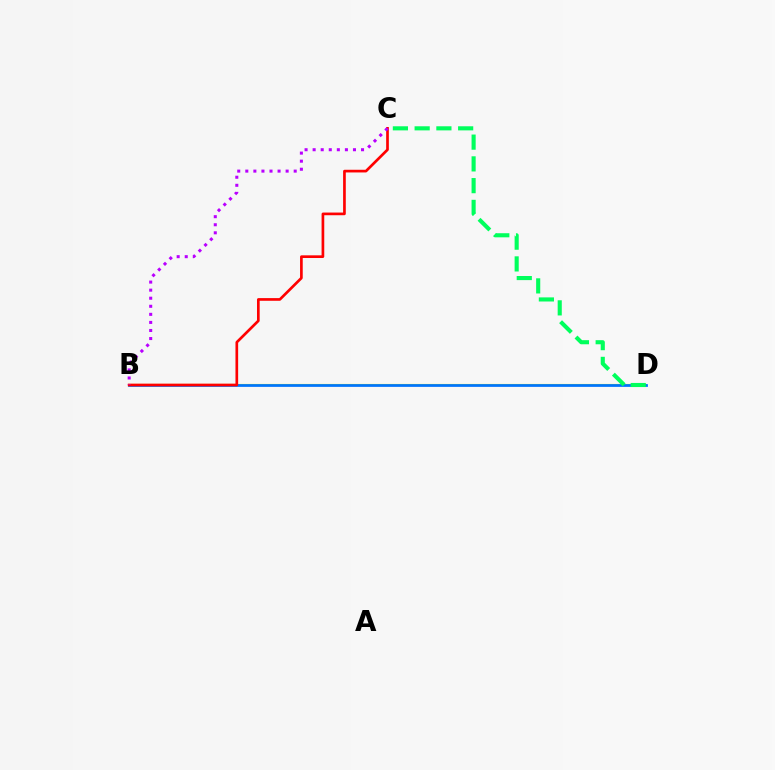{('B', 'D'): [{'color': '#d1ff00', 'line_style': 'solid', 'thickness': 1.54}, {'color': '#0074ff', 'line_style': 'solid', 'thickness': 1.97}], ('B', 'C'): [{'color': '#ff0000', 'line_style': 'solid', 'thickness': 1.93}, {'color': '#b900ff', 'line_style': 'dotted', 'thickness': 2.19}], ('C', 'D'): [{'color': '#00ff5c', 'line_style': 'dashed', 'thickness': 2.96}]}